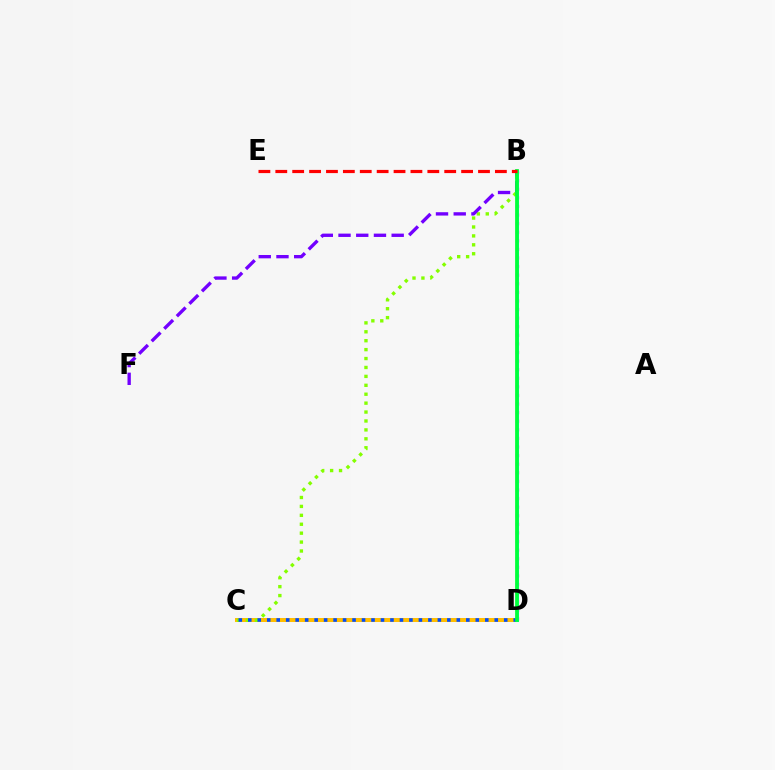{('C', 'D'): [{'color': '#ffbd00', 'line_style': 'solid', 'thickness': 2.88}, {'color': '#004bff', 'line_style': 'dotted', 'thickness': 2.58}], ('B', 'D'): [{'color': '#ff00cf', 'line_style': 'dotted', 'thickness': 2.33}, {'color': '#00fff6', 'line_style': 'solid', 'thickness': 2.19}, {'color': '#00ff39', 'line_style': 'solid', 'thickness': 2.71}], ('B', 'C'): [{'color': '#84ff00', 'line_style': 'dotted', 'thickness': 2.42}], ('B', 'F'): [{'color': '#7200ff', 'line_style': 'dashed', 'thickness': 2.41}], ('B', 'E'): [{'color': '#ff0000', 'line_style': 'dashed', 'thickness': 2.29}]}